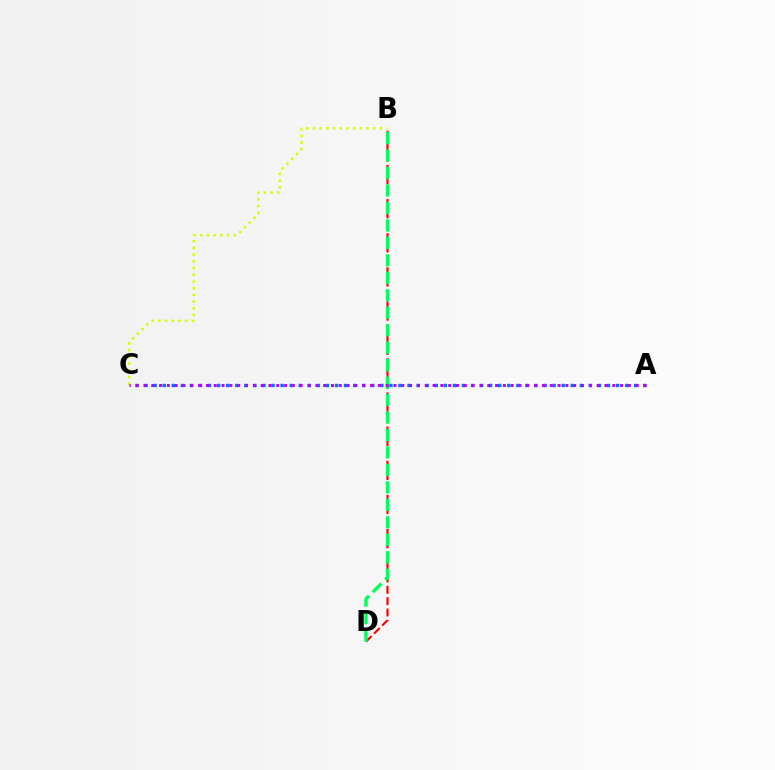{('A', 'C'): [{'color': '#0074ff', 'line_style': 'dotted', 'thickness': 2.46}, {'color': '#b900ff', 'line_style': 'dotted', 'thickness': 2.12}], ('B', 'C'): [{'color': '#d1ff00', 'line_style': 'dotted', 'thickness': 1.82}], ('B', 'D'): [{'color': '#ff0000', 'line_style': 'dashed', 'thickness': 1.55}, {'color': '#00ff5c', 'line_style': 'dashed', 'thickness': 2.37}]}